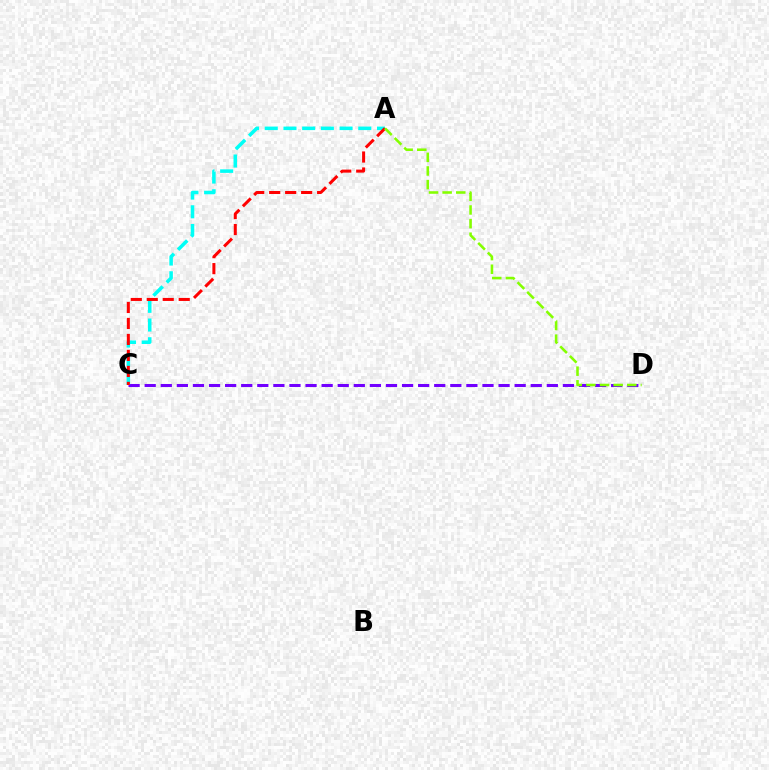{('C', 'D'): [{'color': '#7200ff', 'line_style': 'dashed', 'thickness': 2.19}], ('A', 'C'): [{'color': '#00fff6', 'line_style': 'dashed', 'thickness': 2.54}, {'color': '#ff0000', 'line_style': 'dashed', 'thickness': 2.17}], ('A', 'D'): [{'color': '#84ff00', 'line_style': 'dashed', 'thickness': 1.85}]}